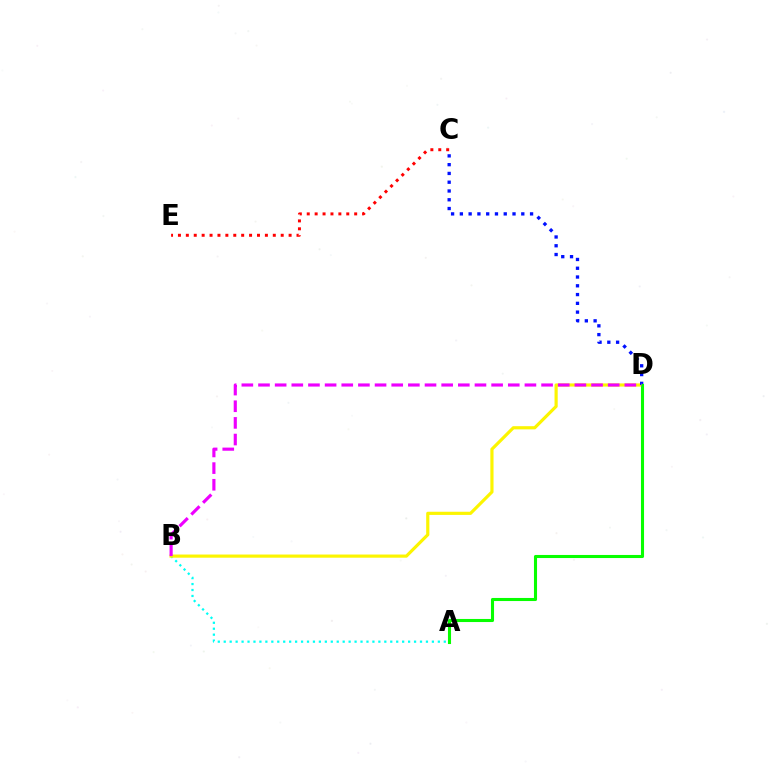{('A', 'B'): [{'color': '#00fff6', 'line_style': 'dotted', 'thickness': 1.62}], ('B', 'D'): [{'color': '#fcf500', 'line_style': 'solid', 'thickness': 2.28}, {'color': '#ee00ff', 'line_style': 'dashed', 'thickness': 2.26}], ('C', 'D'): [{'color': '#0010ff', 'line_style': 'dotted', 'thickness': 2.38}], ('C', 'E'): [{'color': '#ff0000', 'line_style': 'dotted', 'thickness': 2.15}], ('A', 'D'): [{'color': '#08ff00', 'line_style': 'solid', 'thickness': 2.21}]}